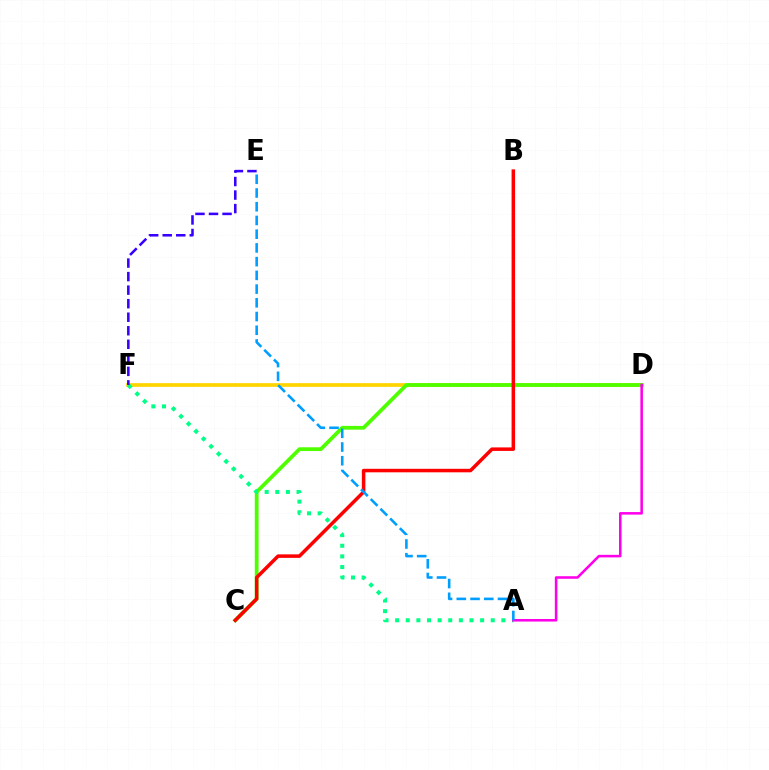{('D', 'F'): [{'color': '#ffd500', 'line_style': 'solid', 'thickness': 2.65}], ('C', 'D'): [{'color': '#4fff00', 'line_style': 'solid', 'thickness': 2.71}], ('A', 'F'): [{'color': '#00ff86', 'line_style': 'dotted', 'thickness': 2.89}], ('E', 'F'): [{'color': '#3700ff', 'line_style': 'dashed', 'thickness': 1.84}], ('A', 'D'): [{'color': '#ff00ed', 'line_style': 'solid', 'thickness': 1.84}], ('B', 'C'): [{'color': '#ff0000', 'line_style': 'solid', 'thickness': 2.53}], ('A', 'E'): [{'color': '#009eff', 'line_style': 'dashed', 'thickness': 1.86}]}